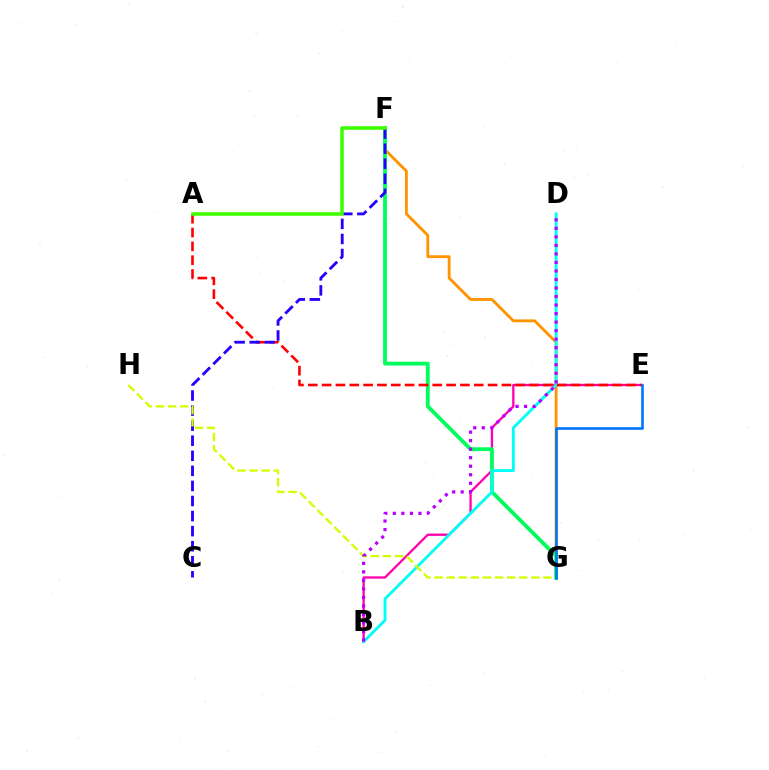{('B', 'E'): [{'color': '#ff00ac', 'line_style': 'solid', 'thickness': 1.66}], ('F', 'G'): [{'color': '#ff9400', 'line_style': 'solid', 'thickness': 2.05}, {'color': '#00ff5c', 'line_style': 'solid', 'thickness': 2.74}], ('B', 'D'): [{'color': '#00fff6', 'line_style': 'solid', 'thickness': 2.07}, {'color': '#b900ff', 'line_style': 'dotted', 'thickness': 2.32}], ('A', 'E'): [{'color': '#ff0000', 'line_style': 'dashed', 'thickness': 1.88}], ('C', 'F'): [{'color': '#2500ff', 'line_style': 'dashed', 'thickness': 2.05}], ('G', 'H'): [{'color': '#d1ff00', 'line_style': 'dashed', 'thickness': 1.64}], ('E', 'G'): [{'color': '#0074ff', 'line_style': 'solid', 'thickness': 1.9}], ('A', 'F'): [{'color': '#3dff00', 'line_style': 'solid', 'thickness': 2.56}]}